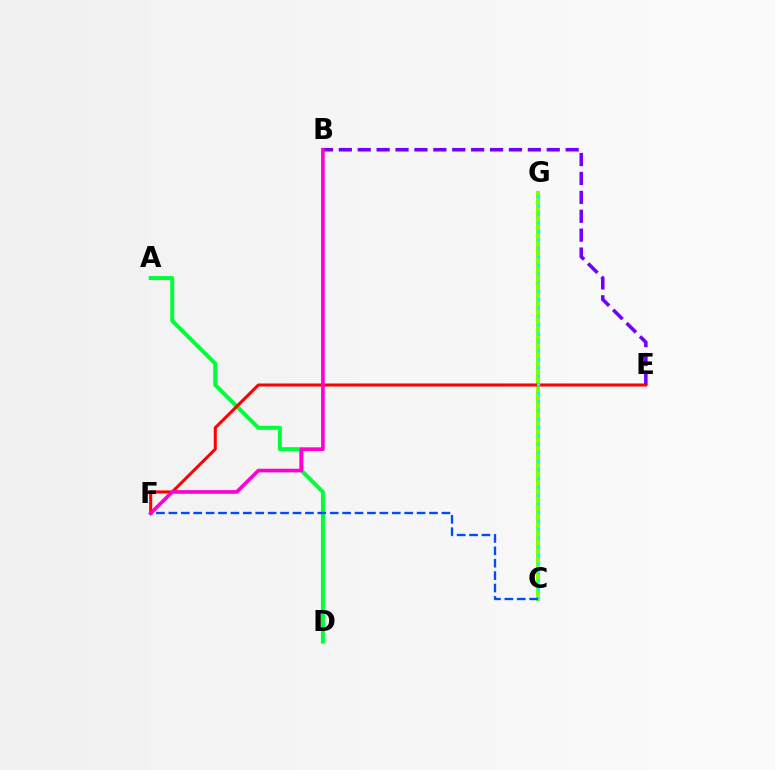{('A', 'D'): [{'color': '#00ff39', 'line_style': 'solid', 'thickness': 2.87}], ('C', 'G'): [{'color': '#ffbd00', 'line_style': 'dashed', 'thickness': 1.55}, {'color': '#84ff00', 'line_style': 'solid', 'thickness': 2.91}, {'color': '#00fff6', 'line_style': 'dotted', 'thickness': 2.32}], ('B', 'E'): [{'color': '#7200ff', 'line_style': 'dashed', 'thickness': 2.57}], ('E', 'F'): [{'color': '#ff0000', 'line_style': 'solid', 'thickness': 2.2}], ('C', 'F'): [{'color': '#004bff', 'line_style': 'dashed', 'thickness': 1.69}], ('B', 'F'): [{'color': '#ff00cf', 'line_style': 'solid', 'thickness': 2.63}]}